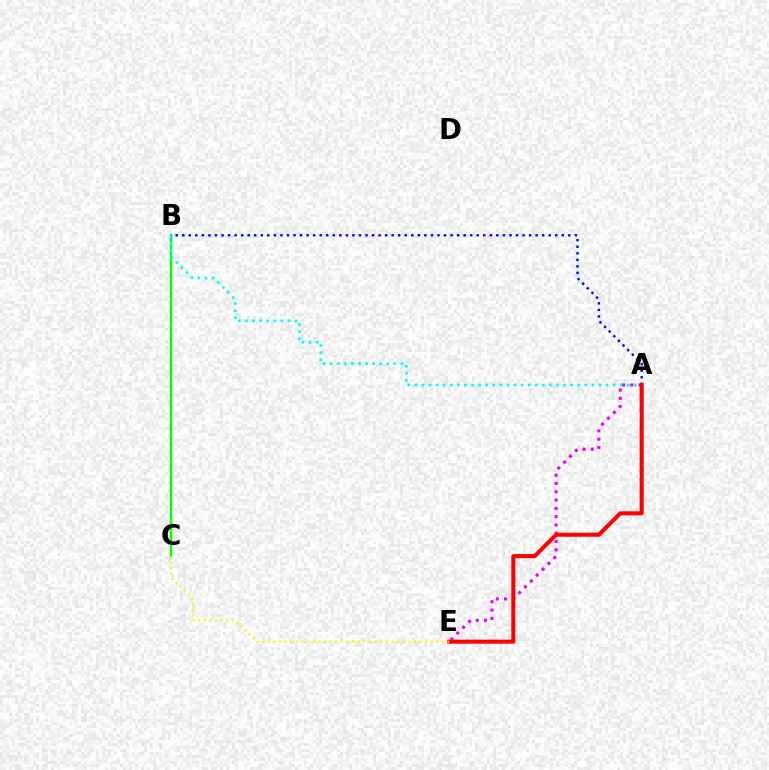{('A', 'E'): [{'color': '#ee00ff', 'line_style': 'dotted', 'thickness': 2.25}, {'color': '#ff0000', 'line_style': 'solid', 'thickness': 2.91}], ('B', 'C'): [{'color': '#08ff00', 'line_style': 'solid', 'thickness': 1.65}], ('A', 'B'): [{'color': '#00fff6', 'line_style': 'dotted', 'thickness': 1.92}, {'color': '#0010ff', 'line_style': 'dotted', 'thickness': 1.78}], ('C', 'E'): [{'color': '#fcf500', 'line_style': 'dotted', 'thickness': 1.53}]}